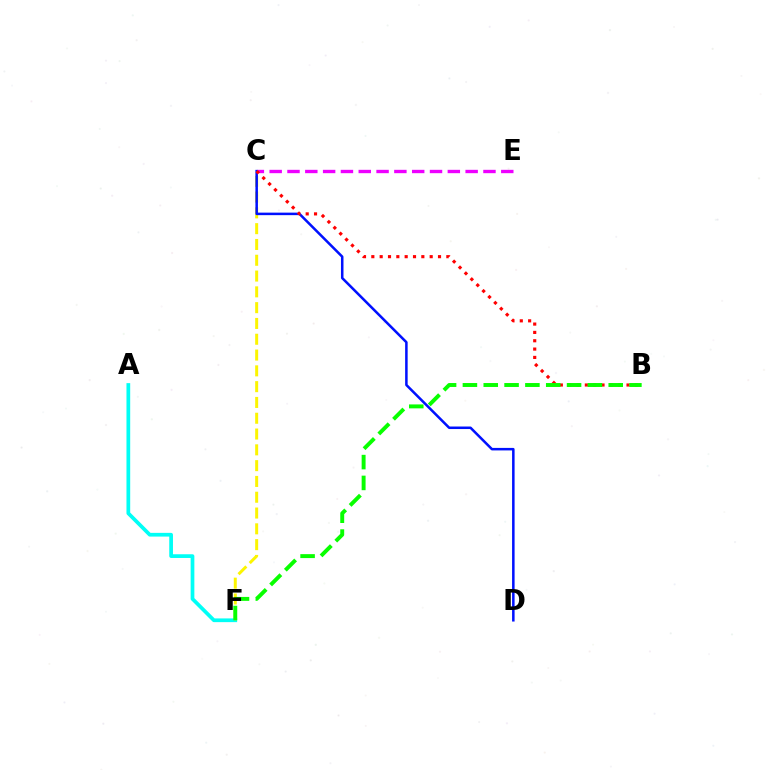{('A', 'F'): [{'color': '#00fff6', 'line_style': 'solid', 'thickness': 2.68}], ('C', 'F'): [{'color': '#fcf500', 'line_style': 'dashed', 'thickness': 2.15}], ('C', 'D'): [{'color': '#0010ff', 'line_style': 'solid', 'thickness': 1.82}], ('C', 'E'): [{'color': '#ee00ff', 'line_style': 'dashed', 'thickness': 2.42}], ('B', 'C'): [{'color': '#ff0000', 'line_style': 'dotted', 'thickness': 2.26}], ('B', 'F'): [{'color': '#08ff00', 'line_style': 'dashed', 'thickness': 2.83}]}